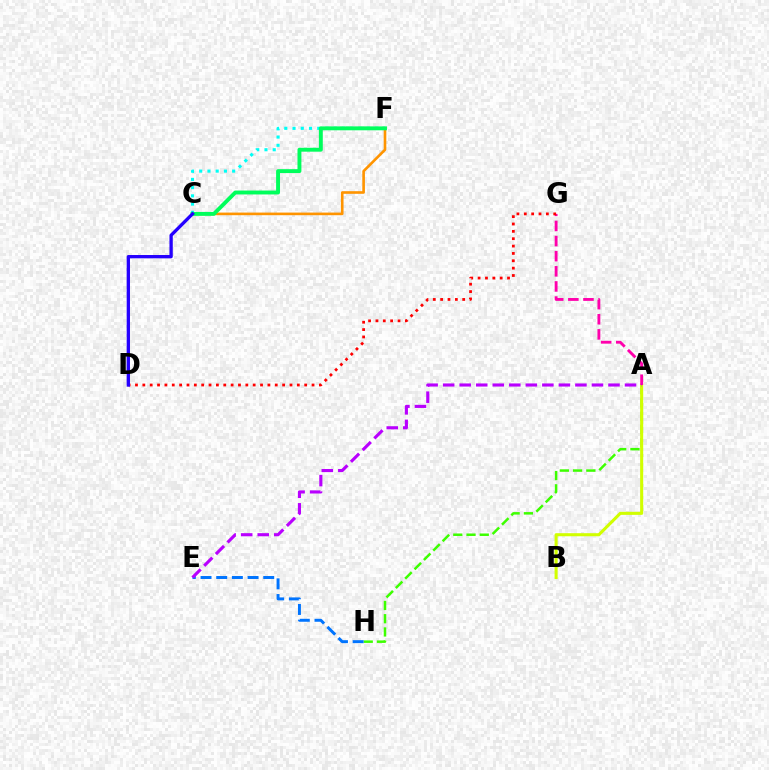{('A', 'H'): [{'color': '#3dff00', 'line_style': 'dashed', 'thickness': 1.8}], ('C', 'F'): [{'color': '#00fff6', 'line_style': 'dotted', 'thickness': 2.24}, {'color': '#ff9400', 'line_style': 'solid', 'thickness': 1.89}, {'color': '#00ff5c', 'line_style': 'solid', 'thickness': 2.81}], ('A', 'B'): [{'color': '#d1ff00', 'line_style': 'solid', 'thickness': 2.21}], ('A', 'G'): [{'color': '#ff00ac', 'line_style': 'dashed', 'thickness': 2.05}], ('E', 'H'): [{'color': '#0074ff', 'line_style': 'dashed', 'thickness': 2.13}], ('A', 'E'): [{'color': '#b900ff', 'line_style': 'dashed', 'thickness': 2.25}], ('D', 'G'): [{'color': '#ff0000', 'line_style': 'dotted', 'thickness': 2.0}], ('C', 'D'): [{'color': '#2500ff', 'line_style': 'solid', 'thickness': 2.39}]}